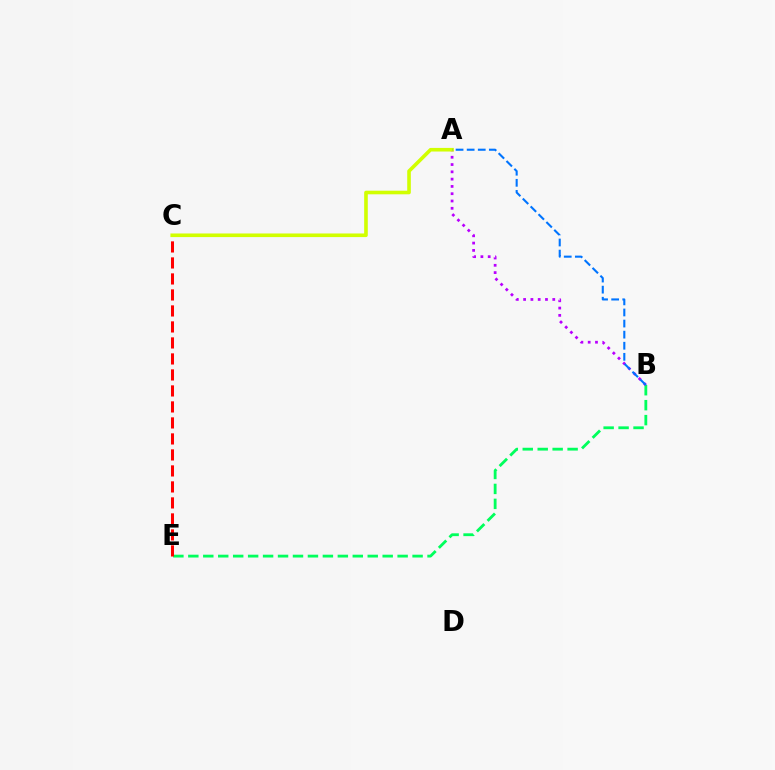{('B', 'E'): [{'color': '#00ff5c', 'line_style': 'dashed', 'thickness': 2.03}], ('C', 'E'): [{'color': '#ff0000', 'line_style': 'dashed', 'thickness': 2.17}], ('A', 'B'): [{'color': '#b900ff', 'line_style': 'dotted', 'thickness': 1.98}, {'color': '#0074ff', 'line_style': 'dashed', 'thickness': 1.51}], ('A', 'C'): [{'color': '#d1ff00', 'line_style': 'solid', 'thickness': 2.6}]}